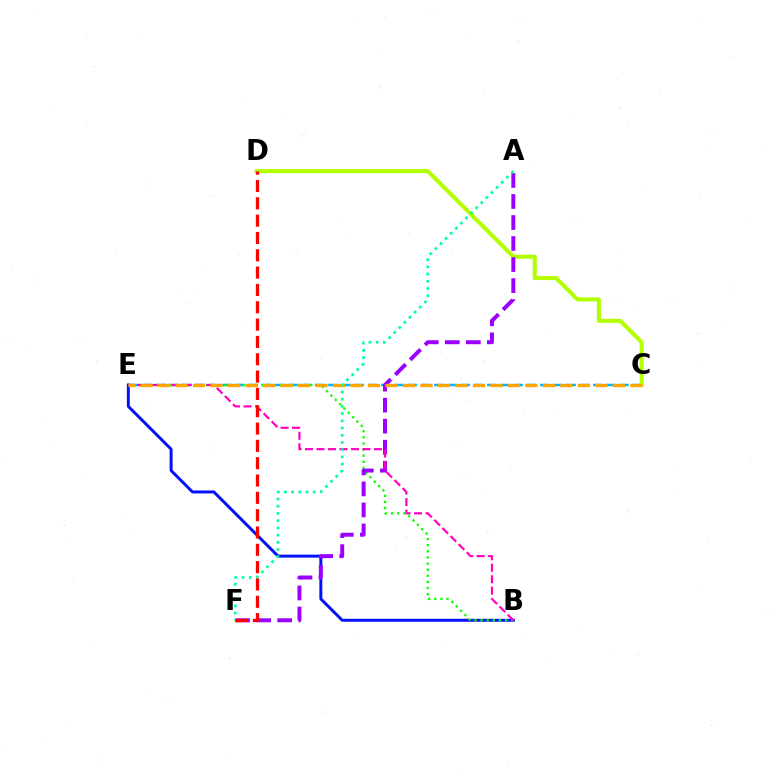{('C', 'E'): [{'color': '#00b5ff', 'line_style': 'dashed', 'thickness': 1.8}, {'color': '#ffa500', 'line_style': 'dashed', 'thickness': 2.38}], ('C', 'D'): [{'color': '#b3ff00', 'line_style': 'solid', 'thickness': 2.92}], ('B', 'E'): [{'color': '#0010ff', 'line_style': 'solid', 'thickness': 2.13}, {'color': '#08ff00', 'line_style': 'dotted', 'thickness': 1.66}, {'color': '#ff00bd', 'line_style': 'dashed', 'thickness': 1.56}], ('A', 'F'): [{'color': '#9b00ff', 'line_style': 'dashed', 'thickness': 2.86}, {'color': '#00ff9d', 'line_style': 'dotted', 'thickness': 1.96}], ('D', 'F'): [{'color': '#ff0000', 'line_style': 'dashed', 'thickness': 2.35}]}